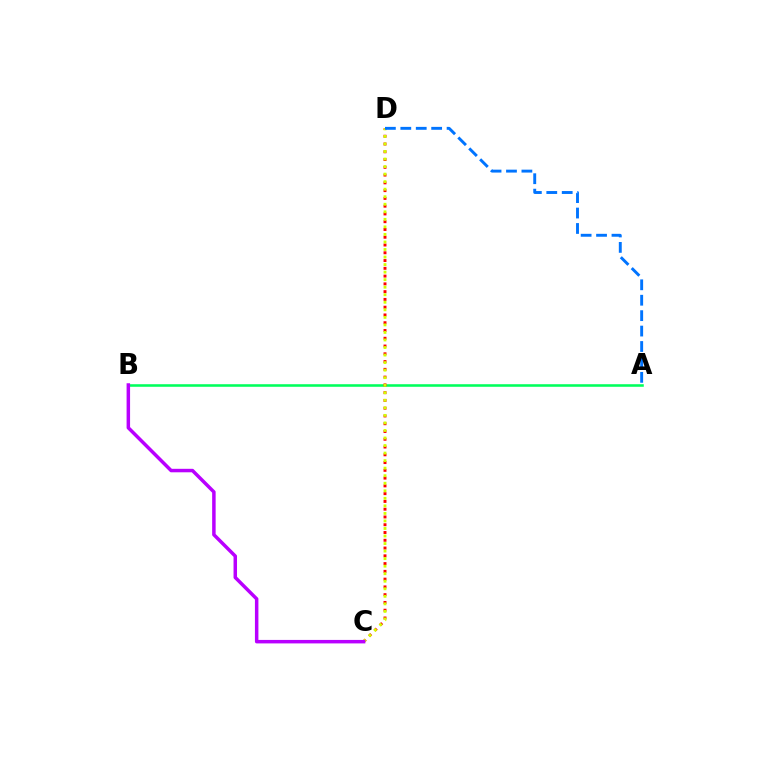{('A', 'B'): [{'color': '#00ff5c', 'line_style': 'solid', 'thickness': 1.85}], ('C', 'D'): [{'color': '#ff0000', 'line_style': 'dotted', 'thickness': 2.11}, {'color': '#d1ff00', 'line_style': 'dotted', 'thickness': 2.05}], ('B', 'C'): [{'color': '#b900ff', 'line_style': 'solid', 'thickness': 2.51}], ('A', 'D'): [{'color': '#0074ff', 'line_style': 'dashed', 'thickness': 2.1}]}